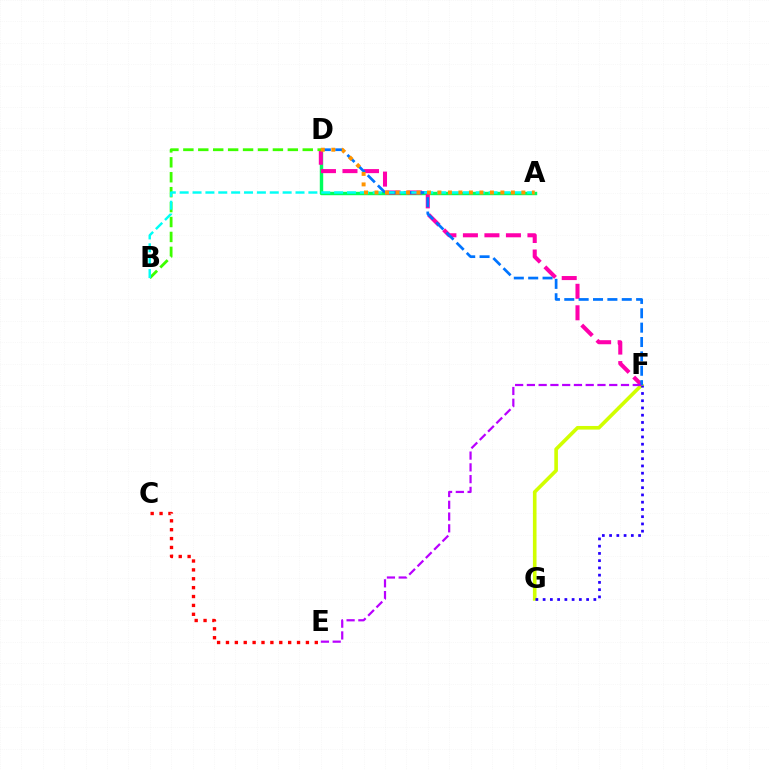{('F', 'G'): [{'color': '#d1ff00', 'line_style': 'solid', 'thickness': 2.61}, {'color': '#2500ff', 'line_style': 'dotted', 'thickness': 1.97}], ('A', 'D'): [{'color': '#00ff5c', 'line_style': 'solid', 'thickness': 2.46}, {'color': '#ff9400', 'line_style': 'dotted', 'thickness': 2.85}], ('D', 'F'): [{'color': '#ff00ac', 'line_style': 'dashed', 'thickness': 2.92}, {'color': '#0074ff', 'line_style': 'dashed', 'thickness': 1.95}], ('C', 'E'): [{'color': '#ff0000', 'line_style': 'dotted', 'thickness': 2.41}], ('B', 'D'): [{'color': '#3dff00', 'line_style': 'dashed', 'thickness': 2.03}], ('A', 'B'): [{'color': '#00fff6', 'line_style': 'dashed', 'thickness': 1.75}], ('E', 'F'): [{'color': '#b900ff', 'line_style': 'dashed', 'thickness': 1.6}]}